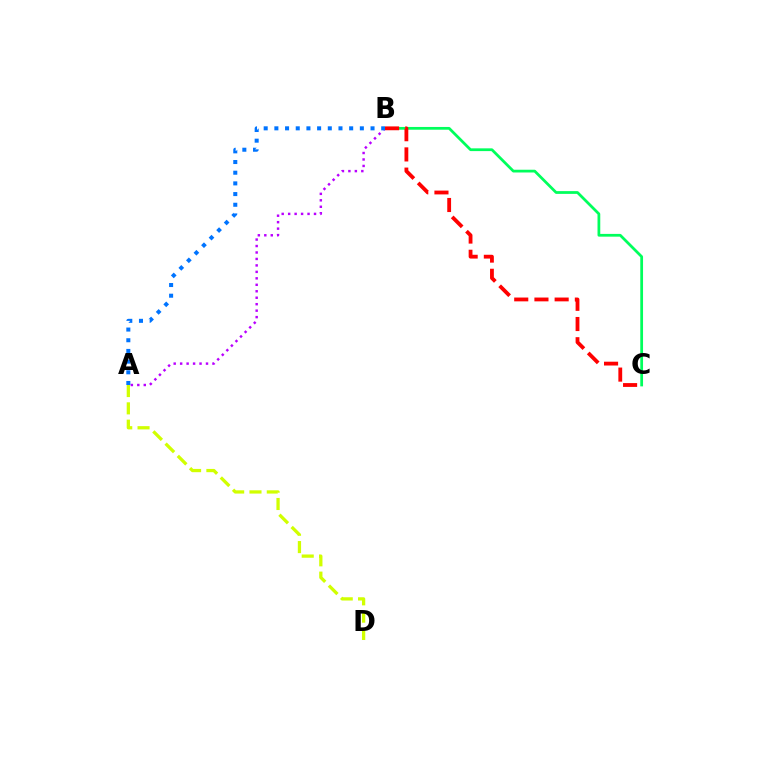{('A', 'D'): [{'color': '#d1ff00', 'line_style': 'dashed', 'thickness': 2.35}], ('A', 'B'): [{'color': '#b900ff', 'line_style': 'dotted', 'thickness': 1.76}, {'color': '#0074ff', 'line_style': 'dotted', 'thickness': 2.9}], ('B', 'C'): [{'color': '#00ff5c', 'line_style': 'solid', 'thickness': 1.98}, {'color': '#ff0000', 'line_style': 'dashed', 'thickness': 2.75}]}